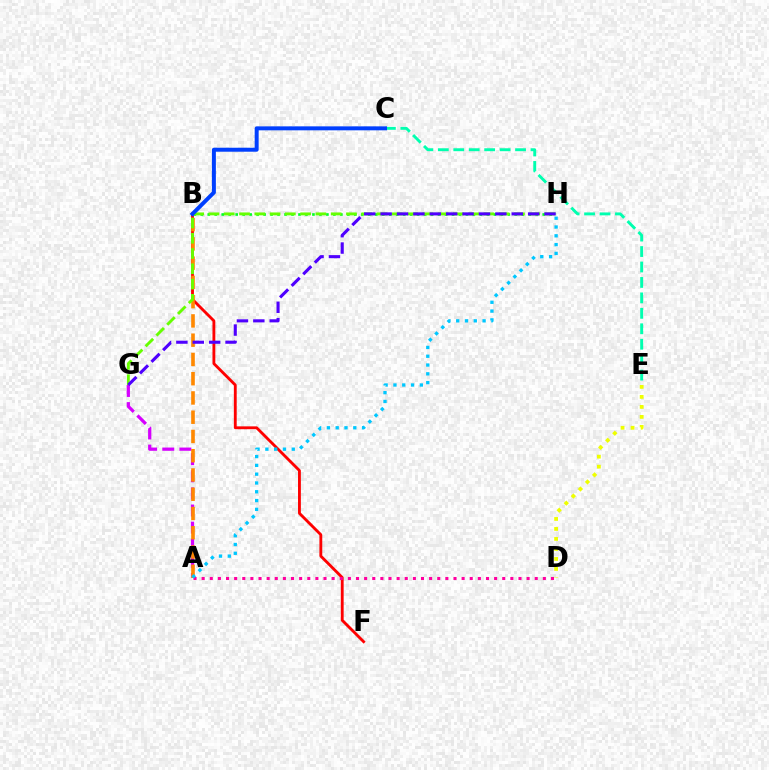{('B', 'F'): [{'color': '#ff0000', 'line_style': 'solid', 'thickness': 2.05}], ('B', 'H'): [{'color': '#00ff27', 'line_style': 'dotted', 'thickness': 1.9}], ('D', 'E'): [{'color': '#eeff00', 'line_style': 'dotted', 'thickness': 2.72}], ('A', 'G'): [{'color': '#d600ff', 'line_style': 'dashed', 'thickness': 2.33}], ('A', 'B'): [{'color': '#ff8800', 'line_style': 'dashed', 'thickness': 2.62}], ('A', 'D'): [{'color': '#ff00a0', 'line_style': 'dotted', 'thickness': 2.21}], ('G', 'H'): [{'color': '#66ff00', 'line_style': 'dashed', 'thickness': 2.07}, {'color': '#4f00ff', 'line_style': 'dashed', 'thickness': 2.23}], ('C', 'E'): [{'color': '#00ffaf', 'line_style': 'dashed', 'thickness': 2.1}], ('A', 'H'): [{'color': '#00c7ff', 'line_style': 'dotted', 'thickness': 2.39}], ('B', 'C'): [{'color': '#003fff', 'line_style': 'solid', 'thickness': 2.86}]}